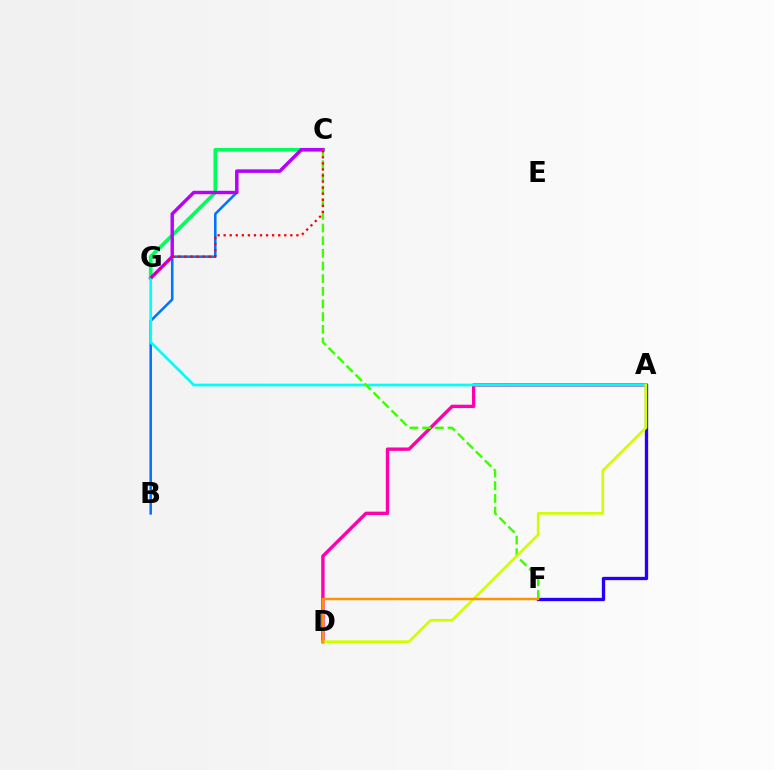{('B', 'C'): [{'color': '#0074ff', 'line_style': 'solid', 'thickness': 1.84}], ('C', 'G'): [{'color': '#00ff5c', 'line_style': 'solid', 'thickness': 2.62}, {'color': '#b900ff', 'line_style': 'solid', 'thickness': 2.46}, {'color': '#ff0000', 'line_style': 'dotted', 'thickness': 1.65}], ('A', 'D'): [{'color': '#ff00ac', 'line_style': 'solid', 'thickness': 2.43}, {'color': '#d1ff00', 'line_style': 'solid', 'thickness': 1.93}], ('A', 'F'): [{'color': '#2500ff', 'line_style': 'solid', 'thickness': 2.39}], ('A', 'G'): [{'color': '#00fff6', 'line_style': 'solid', 'thickness': 1.95}], ('C', 'F'): [{'color': '#3dff00', 'line_style': 'dashed', 'thickness': 1.72}], ('D', 'F'): [{'color': '#ff9400', 'line_style': 'solid', 'thickness': 1.79}]}